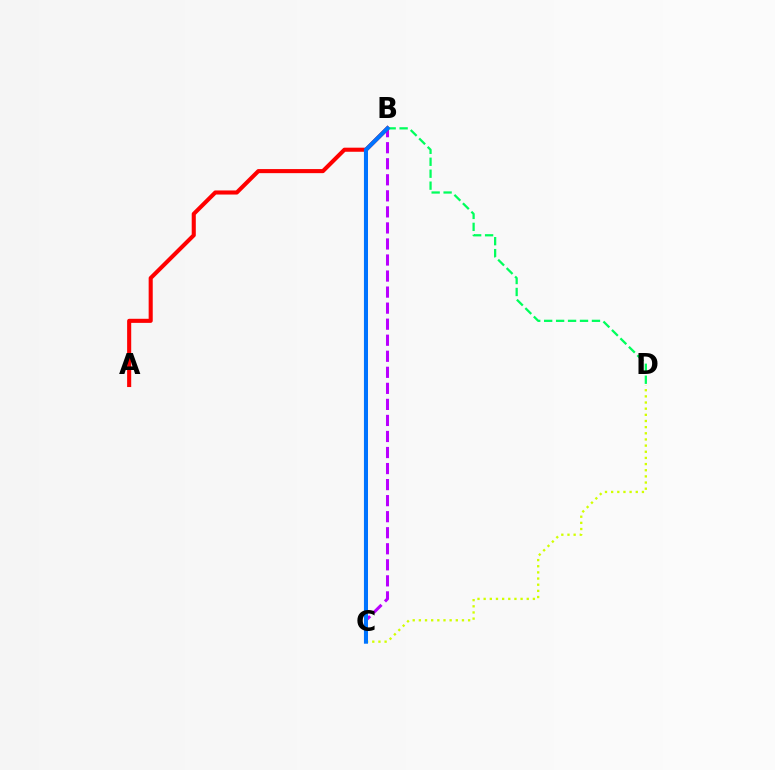{('C', 'D'): [{'color': '#d1ff00', 'line_style': 'dotted', 'thickness': 1.67}], ('B', 'C'): [{'color': '#b900ff', 'line_style': 'dashed', 'thickness': 2.18}, {'color': '#0074ff', 'line_style': 'solid', 'thickness': 2.92}], ('A', 'B'): [{'color': '#ff0000', 'line_style': 'solid', 'thickness': 2.94}], ('B', 'D'): [{'color': '#00ff5c', 'line_style': 'dashed', 'thickness': 1.62}]}